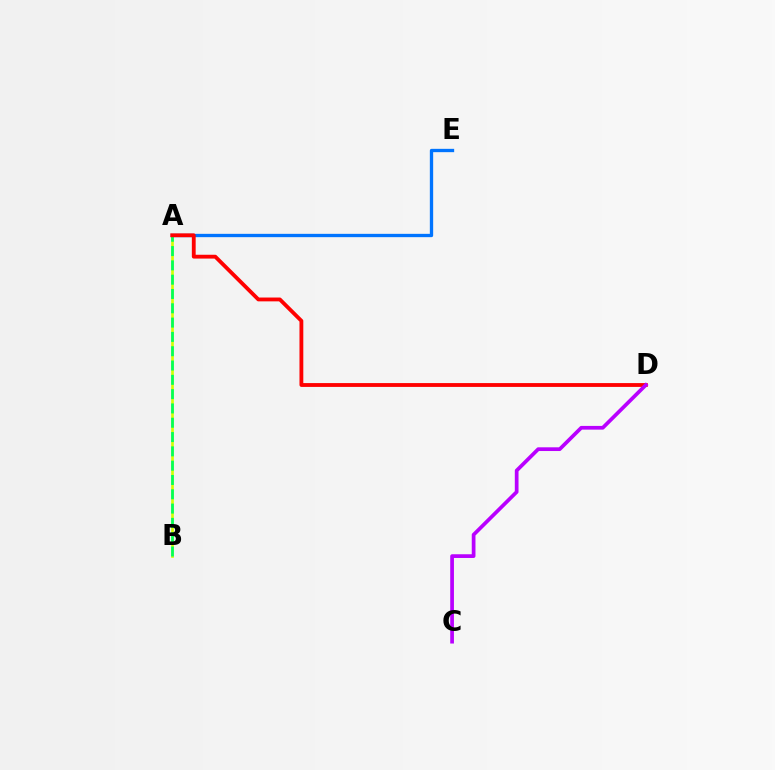{('A', 'B'): [{'color': '#d1ff00', 'line_style': 'solid', 'thickness': 1.91}, {'color': '#00ff5c', 'line_style': 'dashed', 'thickness': 1.94}], ('A', 'E'): [{'color': '#0074ff', 'line_style': 'solid', 'thickness': 2.39}], ('A', 'D'): [{'color': '#ff0000', 'line_style': 'solid', 'thickness': 2.76}], ('C', 'D'): [{'color': '#b900ff', 'line_style': 'solid', 'thickness': 2.68}]}